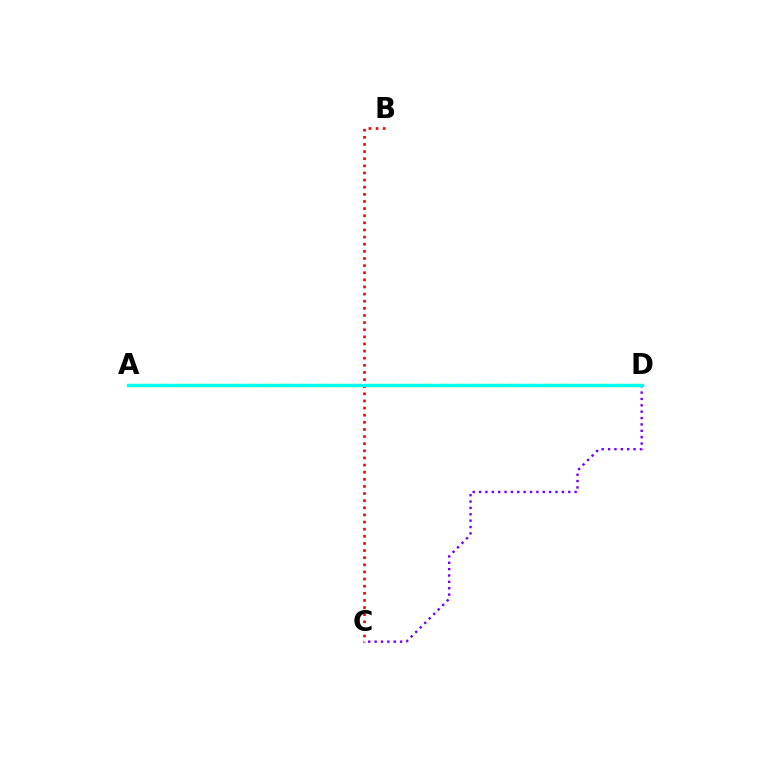{('C', 'D'): [{'color': '#7200ff', 'line_style': 'dotted', 'thickness': 1.73}], ('B', 'C'): [{'color': '#ff0000', 'line_style': 'dotted', 'thickness': 1.94}], ('A', 'D'): [{'color': '#84ff00', 'line_style': 'dashed', 'thickness': 2.38}, {'color': '#00fff6', 'line_style': 'solid', 'thickness': 2.4}]}